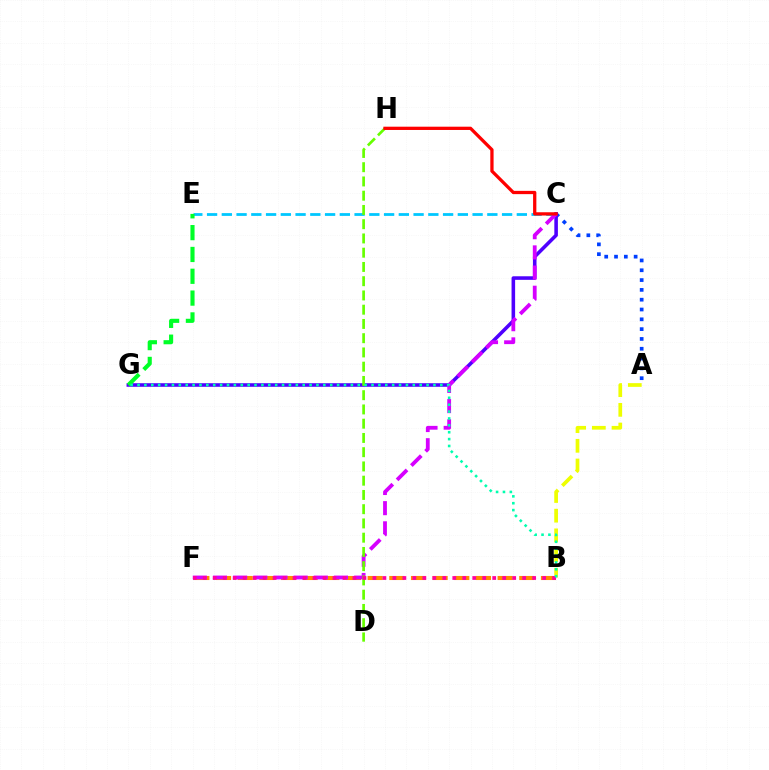{('A', 'C'): [{'color': '#003fff', 'line_style': 'dotted', 'thickness': 2.67}], ('B', 'F'): [{'color': '#ff8800', 'line_style': 'dashed', 'thickness': 2.94}, {'color': '#ff00a0', 'line_style': 'dotted', 'thickness': 2.71}], ('A', 'B'): [{'color': '#eeff00', 'line_style': 'dashed', 'thickness': 2.67}], ('C', 'G'): [{'color': '#4f00ff', 'line_style': 'solid', 'thickness': 2.57}], ('C', 'E'): [{'color': '#00c7ff', 'line_style': 'dashed', 'thickness': 2.0}], ('E', 'G'): [{'color': '#00ff27', 'line_style': 'dashed', 'thickness': 2.96}], ('C', 'F'): [{'color': '#d600ff', 'line_style': 'dashed', 'thickness': 2.74}], ('D', 'H'): [{'color': '#66ff00', 'line_style': 'dashed', 'thickness': 1.94}], ('B', 'G'): [{'color': '#00ffaf', 'line_style': 'dotted', 'thickness': 1.87}], ('C', 'H'): [{'color': '#ff0000', 'line_style': 'solid', 'thickness': 2.36}]}